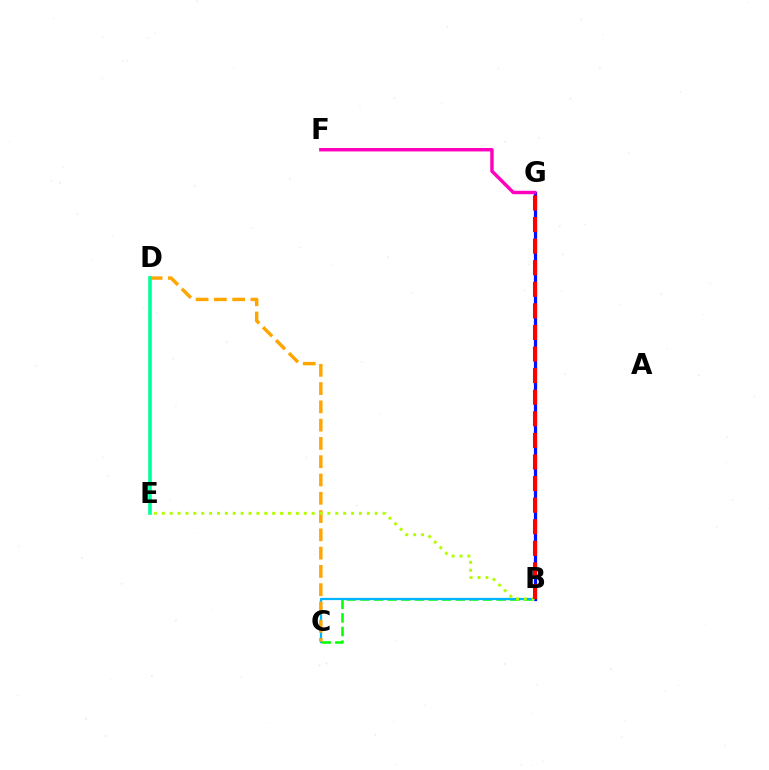{('B', 'C'): [{'color': '#08ff00', 'line_style': 'dashed', 'thickness': 1.85}, {'color': '#00b5ff', 'line_style': 'solid', 'thickness': 1.61}], ('C', 'D'): [{'color': '#ffa500', 'line_style': 'dashed', 'thickness': 2.48}], ('B', 'G'): [{'color': '#9b00ff', 'line_style': 'solid', 'thickness': 2.18}, {'color': '#0010ff', 'line_style': 'solid', 'thickness': 2.31}, {'color': '#ff0000', 'line_style': 'dashed', 'thickness': 2.93}], ('F', 'G'): [{'color': '#ff00bd', 'line_style': 'solid', 'thickness': 2.47}], ('B', 'E'): [{'color': '#b3ff00', 'line_style': 'dotted', 'thickness': 2.14}], ('D', 'E'): [{'color': '#00ff9d', 'line_style': 'solid', 'thickness': 2.6}]}